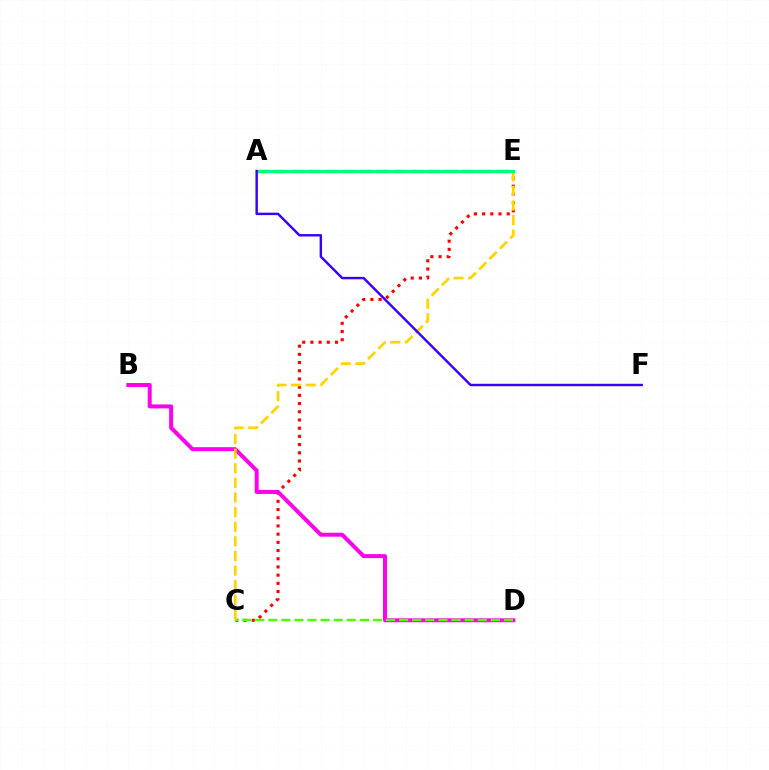{('C', 'E'): [{'color': '#ff0000', 'line_style': 'dotted', 'thickness': 2.23}, {'color': '#ffd500', 'line_style': 'dashed', 'thickness': 1.99}], ('B', 'D'): [{'color': '#ff00ed', 'line_style': 'solid', 'thickness': 2.86}], ('A', 'E'): [{'color': '#009eff', 'line_style': 'dashed', 'thickness': 2.32}, {'color': '#00ff86', 'line_style': 'solid', 'thickness': 2.39}], ('C', 'D'): [{'color': '#4fff00', 'line_style': 'dashed', 'thickness': 1.78}], ('A', 'F'): [{'color': '#3700ff', 'line_style': 'solid', 'thickness': 1.75}]}